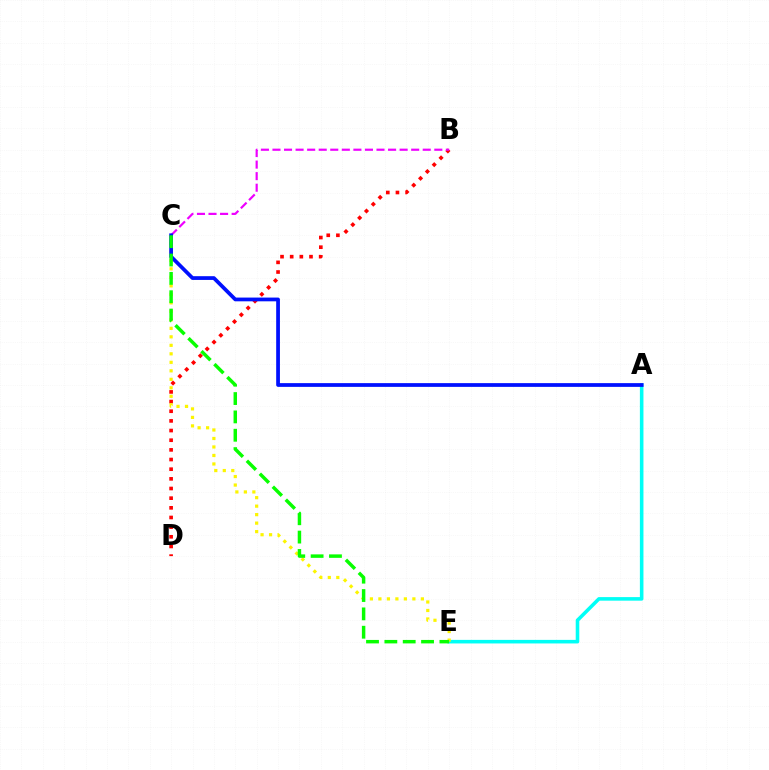{('A', 'E'): [{'color': '#00fff6', 'line_style': 'solid', 'thickness': 2.57}], ('B', 'D'): [{'color': '#ff0000', 'line_style': 'dotted', 'thickness': 2.62}], ('B', 'C'): [{'color': '#ee00ff', 'line_style': 'dashed', 'thickness': 1.57}], ('C', 'E'): [{'color': '#fcf500', 'line_style': 'dotted', 'thickness': 2.31}, {'color': '#08ff00', 'line_style': 'dashed', 'thickness': 2.49}], ('A', 'C'): [{'color': '#0010ff', 'line_style': 'solid', 'thickness': 2.7}]}